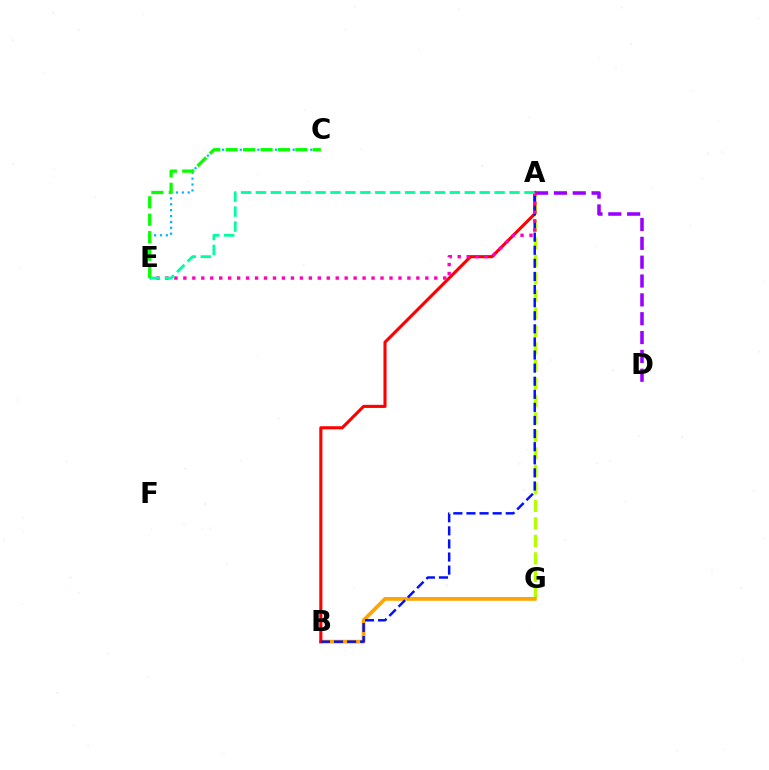{('C', 'E'): [{'color': '#00b5ff', 'line_style': 'dotted', 'thickness': 1.6}, {'color': '#08ff00', 'line_style': 'dashed', 'thickness': 2.37}], ('A', 'G'): [{'color': '#b3ff00', 'line_style': 'dashed', 'thickness': 2.38}], ('A', 'D'): [{'color': '#9b00ff', 'line_style': 'dashed', 'thickness': 2.56}], ('B', 'G'): [{'color': '#ffa500', 'line_style': 'solid', 'thickness': 2.71}], ('A', 'B'): [{'color': '#ff0000', 'line_style': 'solid', 'thickness': 2.23}, {'color': '#0010ff', 'line_style': 'dashed', 'thickness': 1.78}], ('A', 'E'): [{'color': '#ff00bd', 'line_style': 'dotted', 'thickness': 2.43}, {'color': '#00ff9d', 'line_style': 'dashed', 'thickness': 2.03}]}